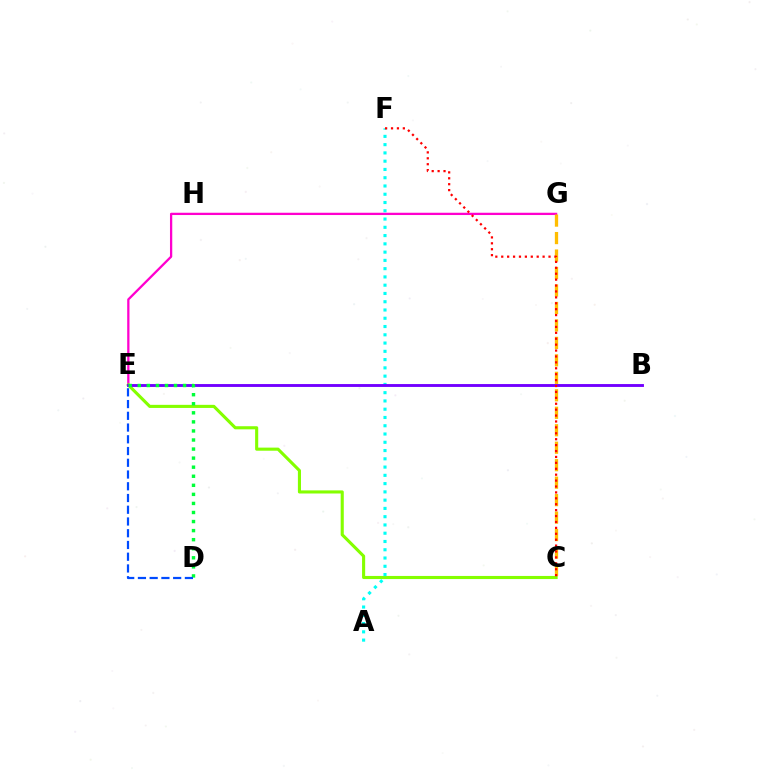{('E', 'G'): [{'color': '#ff00cf', 'line_style': 'solid', 'thickness': 1.64}], ('C', 'G'): [{'color': '#ffbd00', 'line_style': 'dashed', 'thickness': 2.37}], ('C', 'E'): [{'color': '#84ff00', 'line_style': 'solid', 'thickness': 2.23}], ('A', 'F'): [{'color': '#00fff6', 'line_style': 'dotted', 'thickness': 2.25}], ('B', 'E'): [{'color': '#7200ff', 'line_style': 'solid', 'thickness': 2.08}], ('D', 'E'): [{'color': '#00ff39', 'line_style': 'dotted', 'thickness': 2.46}, {'color': '#004bff', 'line_style': 'dashed', 'thickness': 1.6}], ('C', 'F'): [{'color': '#ff0000', 'line_style': 'dotted', 'thickness': 1.61}]}